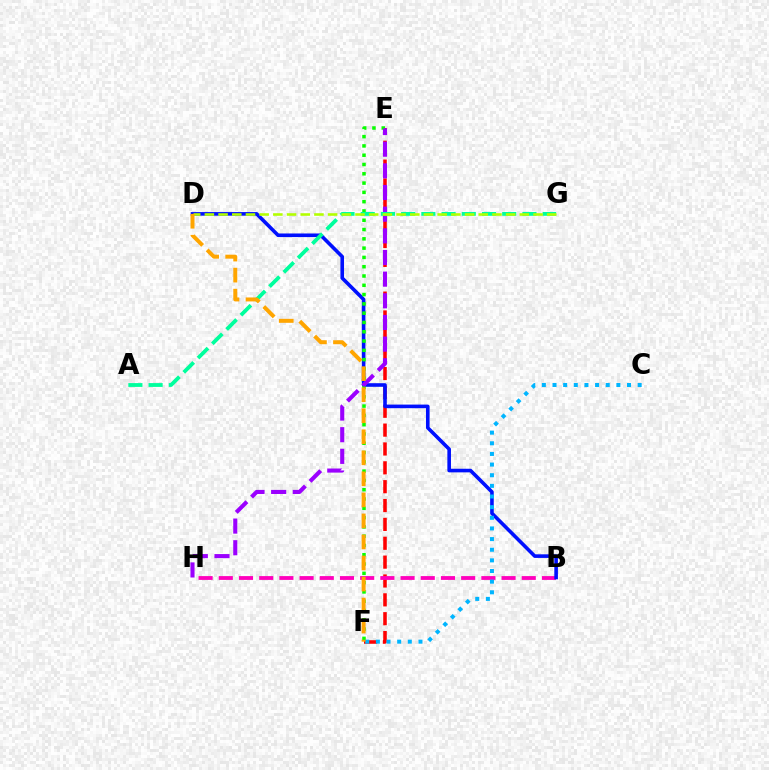{('E', 'F'): [{'color': '#ff0000', 'line_style': 'dashed', 'thickness': 2.56}, {'color': '#08ff00', 'line_style': 'dotted', 'thickness': 2.52}], ('B', 'H'): [{'color': '#ff00bd', 'line_style': 'dashed', 'thickness': 2.74}], ('B', 'D'): [{'color': '#0010ff', 'line_style': 'solid', 'thickness': 2.6}], ('E', 'H'): [{'color': '#9b00ff', 'line_style': 'dashed', 'thickness': 2.94}], ('A', 'G'): [{'color': '#00ff9d', 'line_style': 'dashed', 'thickness': 2.75}], ('D', 'G'): [{'color': '#b3ff00', 'line_style': 'dashed', 'thickness': 1.86}], ('C', 'F'): [{'color': '#00b5ff', 'line_style': 'dotted', 'thickness': 2.89}], ('D', 'F'): [{'color': '#ffa500', 'line_style': 'dashed', 'thickness': 2.86}]}